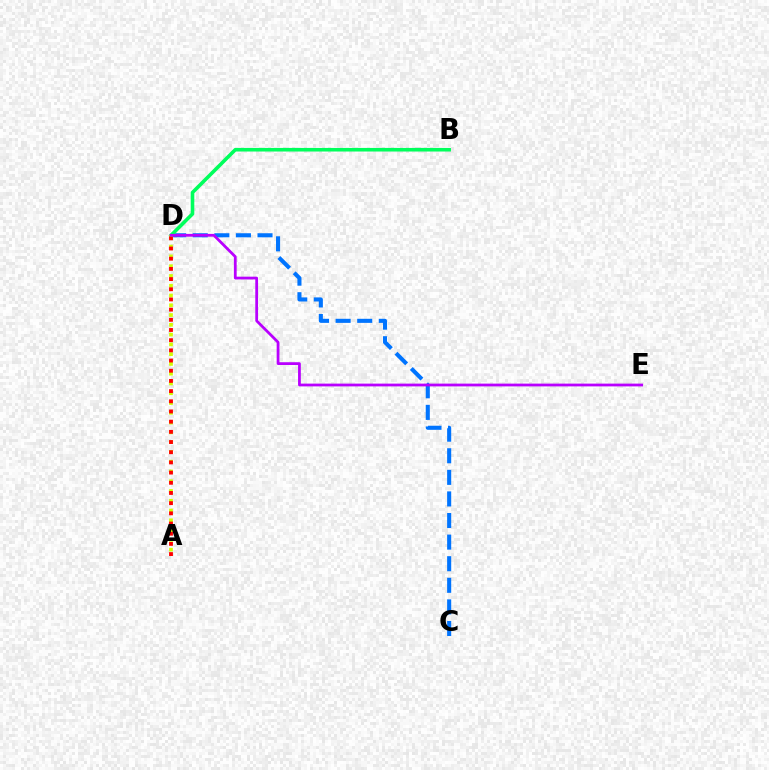{('C', 'D'): [{'color': '#0074ff', 'line_style': 'dashed', 'thickness': 2.93}], ('B', 'D'): [{'color': '#00ff5c', 'line_style': 'solid', 'thickness': 2.59}], ('A', 'D'): [{'color': '#d1ff00', 'line_style': 'dotted', 'thickness': 2.66}, {'color': '#ff0000', 'line_style': 'dotted', 'thickness': 2.77}], ('D', 'E'): [{'color': '#b900ff', 'line_style': 'solid', 'thickness': 1.99}]}